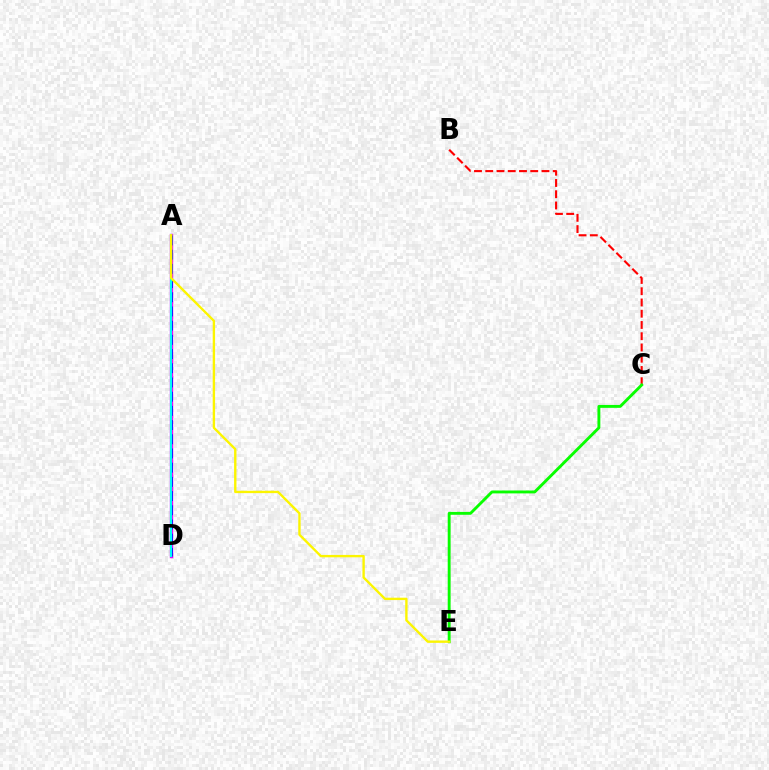{('A', 'D'): [{'color': '#ee00ff', 'line_style': 'solid', 'thickness': 2.41}, {'color': '#0010ff', 'line_style': 'dashed', 'thickness': 1.93}, {'color': '#00fff6', 'line_style': 'solid', 'thickness': 1.52}], ('B', 'C'): [{'color': '#ff0000', 'line_style': 'dashed', 'thickness': 1.53}], ('C', 'E'): [{'color': '#08ff00', 'line_style': 'solid', 'thickness': 2.08}], ('A', 'E'): [{'color': '#fcf500', 'line_style': 'solid', 'thickness': 1.71}]}